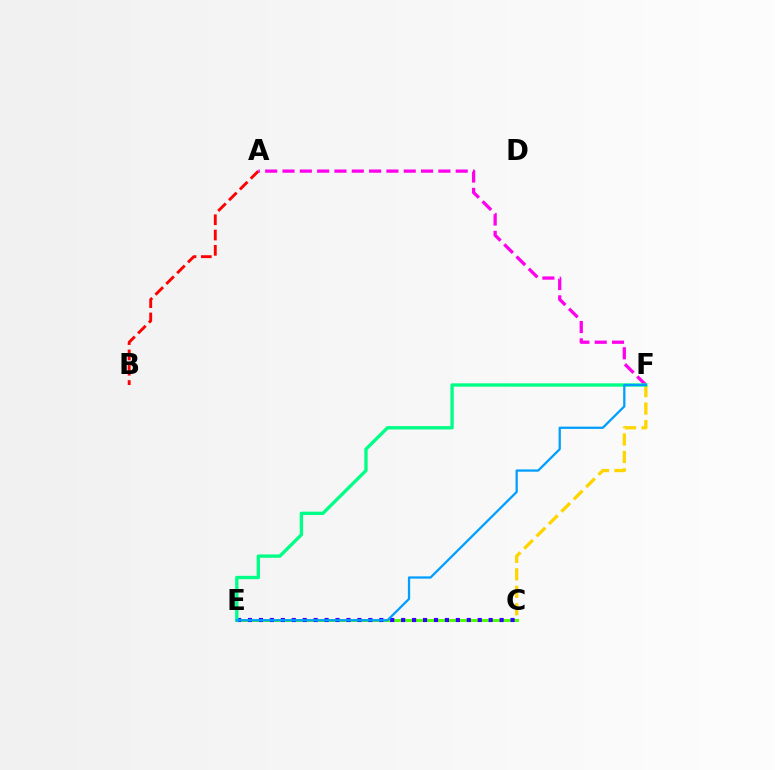{('A', 'B'): [{'color': '#ff0000', 'line_style': 'dashed', 'thickness': 2.08}], ('A', 'F'): [{'color': '#ff00ed', 'line_style': 'dashed', 'thickness': 2.35}], ('C', 'F'): [{'color': '#ffd500', 'line_style': 'dashed', 'thickness': 2.37}], ('C', 'E'): [{'color': '#4fff00', 'line_style': 'solid', 'thickness': 2.13}, {'color': '#3700ff', 'line_style': 'dotted', 'thickness': 2.97}], ('E', 'F'): [{'color': '#00ff86', 'line_style': 'solid', 'thickness': 2.41}, {'color': '#009eff', 'line_style': 'solid', 'thickness': 1.63}]}